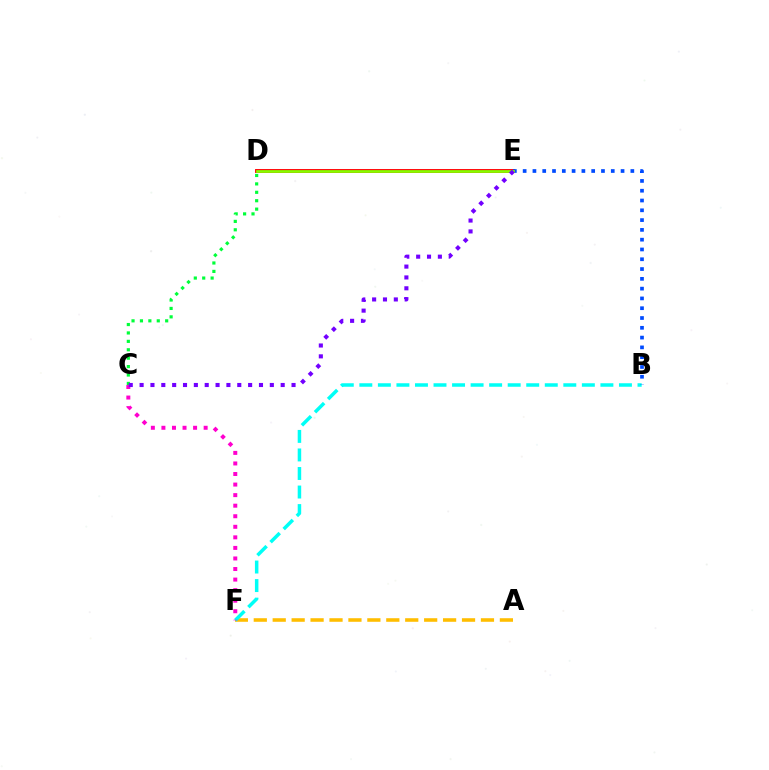{('C', 'D'): [{'color': '#00ff39', 'line_style': 'dotted', 'thickness': 2.29}], ('D', 'E'): [{'color': '#ff0000', 'line_style': 'solid', 'thickness': 2.79}, {'color': '#84ff00', 'line_style': 'solid', 'thickness': 1.97}], ('A', 'F'): [{'color': '#ffbd00', 'line_style': 'dashed', 'thickness': 2.57}], ('B', 'F'): [{'color': '#00fff6', 'line_style': 'dashed', 'thickness': 2.52}], ('C', 'F'): [{'color': '#ff00cf', 'line_style': 'dotted', 'thickness': 2.87}], ('B', 'E'): [{'color': '#004bff', 'line_style': 'dotted', 'thickness': 2.66}], ('C', 'E'): [{'color': '#7200ff', 'line_style': 'dotted', 'thickness': 2.95}]}